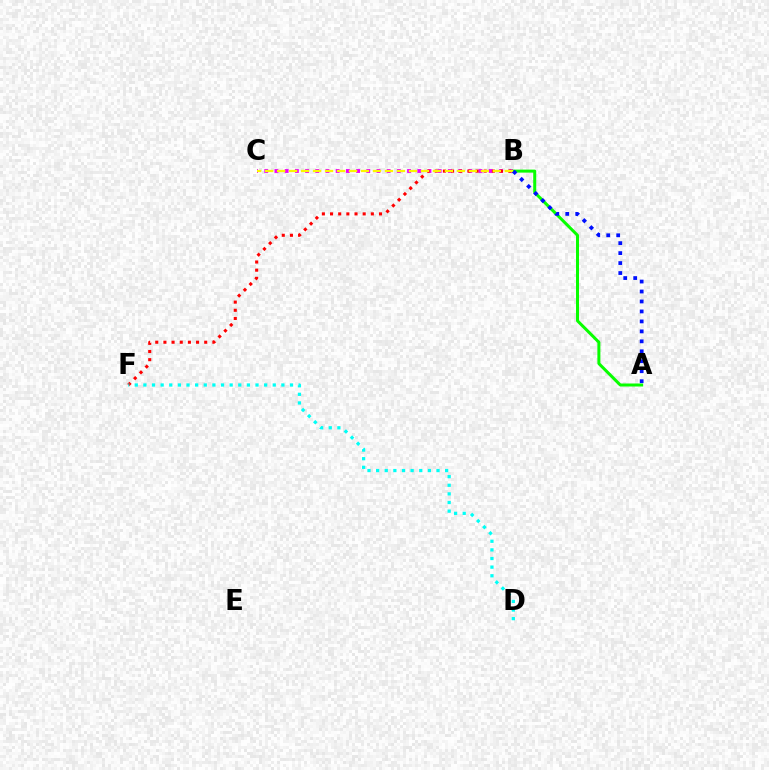{('B', 'C'): [{'color': '#ee00ff', 'line_style': 'dotted', 'thickness': 2.77}, {'color': '#fcf500', 'line_style': 'dashed', 'thickness': 1.63}], ('B', 'F'): [{'color': '#ff0000', 'line_style': 'dotted', 'thickness': 2.22}], ('D', 'F'): [{'color': '#00fff6', 'line_style': 'dotted', 'thickness': 2.34}], ('A', 'B'): [{'color': '#08ff00', 'line_style': 'solid', 'thickness': 2.16}, {'color': '#0010ff', 'line_style': 'dotted', 'thickness': 2.71}]}